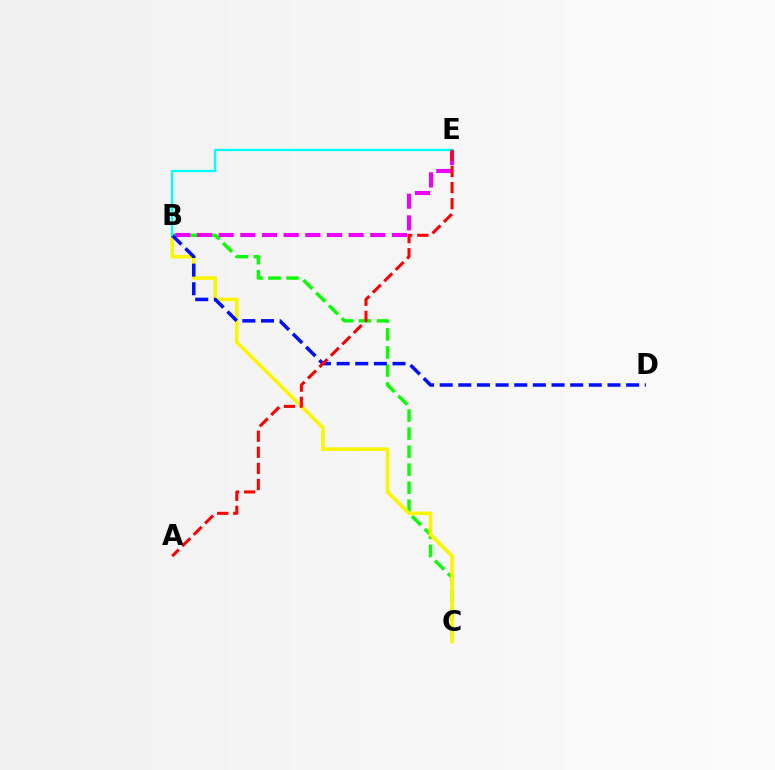{('B', 'C'): [{'color': '#08ff00', 'line_style': 'dashed', 'thickness': 2.45}, {'color': '#fcf500', 'line_style': 'solid', 'thickness': 2.59}], ('B', 'E'): [{'color': '#ee00ff', 'line_style': 'dashed', 'thickness': 2.94}, {'color': '#00fff6', 'line_style': 'solid', 'thickness': 1.67}], ('B', 'D'): [{'color': '#0010ff', 'line_style': 'dashed', 'thickness': 2.53}], ('A', 'E'): [{'color': '#ff0000', 'line_style': 'dashed', 'thickness': 2.19}]}